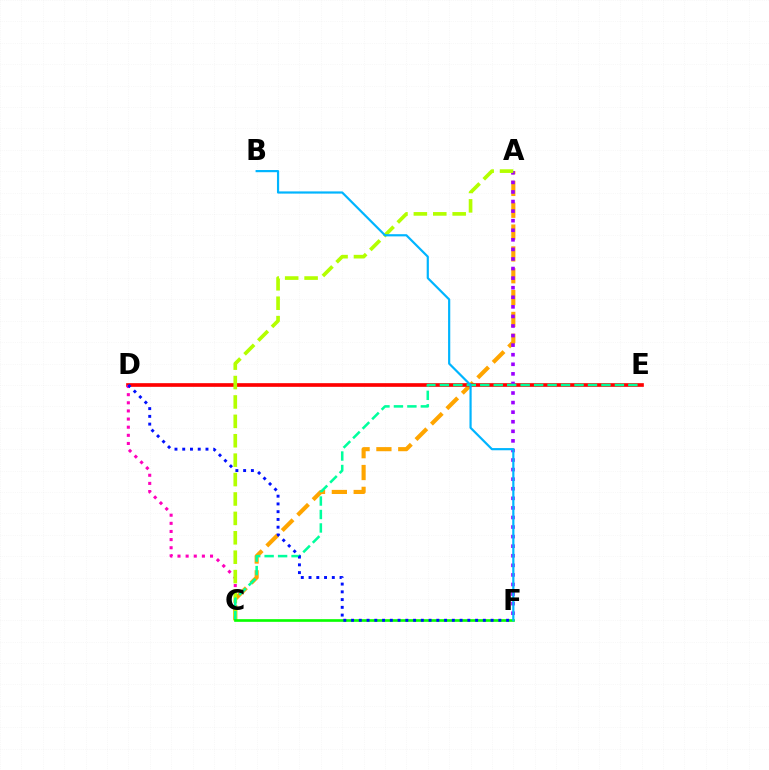{('A', 'C'): [{'color': '#ffa500', 'line_style': 'dashed', 'thickness': 2.97}, {'color': '#b3ff00', 'line_style': 'dashed', 'thickness': 2.64}], ('D', 'E'): [{'color': '#ff0000', 'line_style': 'solid', 'thickness': 2.64}], ('A', 'F'): [{'color': '#9b00ff', 'line_style': 'dotted', 'thickness': 2.6}], ('C', 'D'): [{'color': '#ff00bd', 'line_style': 'dotted', 'thickness': 2.21}], ('C', 'E'): [{'color': '#00ff9d', 'line_style': 'dashed', 'thickness': 1.83}], ('C', 'F'): [{'color': '#08ff00', 'line_style': 'solid', 'thickness': 1.91}], ('D', 'F'): [{'color': '#0010ff', 'line_style': 'dotted', 'thickness': 2.11}], ('B', 'F'): [{'color': '#00b5ff', 'line_style': 'solid', 'thickness': 1.58}]}